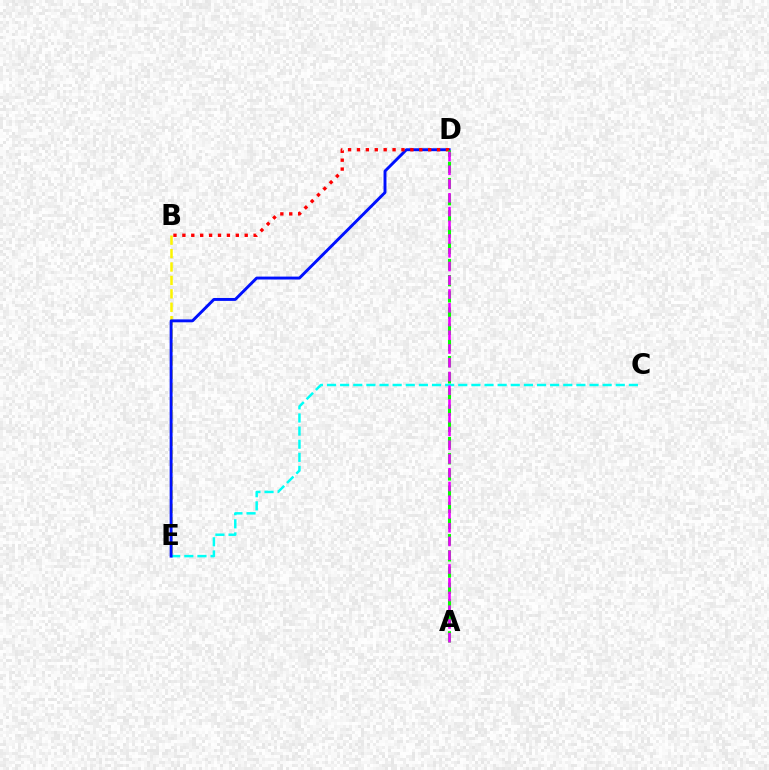{('B', 'E'): [{'color': '#fcf500', 'line_style': 'dashed', 'thickness': 1.82}], ('C', 'E'): [{'color': '#00fff6', 'line_style': 'dashed', 'thickness': 1.78}], ('D', 'E'): [{'color': '#0010ff', 'line_style': 'solid', 'thickness': 2.1}], ('B', 'D'): [{'color': '#ff0000', 'line_style': 'dotted', 'thickness': 2.42}], ('A', 'D'): [{'color': '#08ff00', 'line_style': 'dashed', 'thickness': 2.2}, {'color': '#ee00ff', 'line_style': 'dashed', 'thickness': 1.87}]}